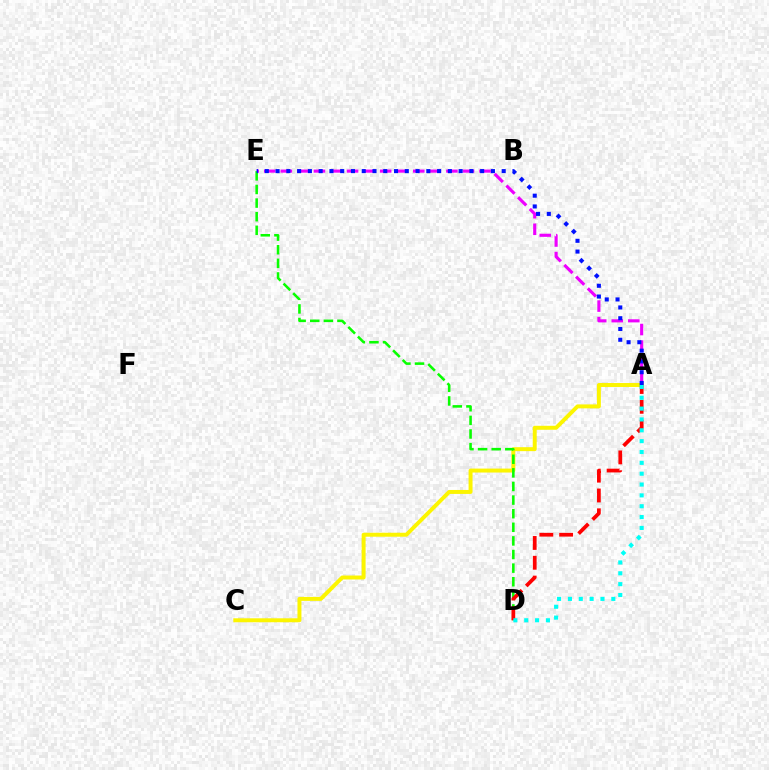{('A', 'E'): [{'color': '#ee00ff', 'line_style': 'dashed', 'thickness': 2.25}, {'color': '#0010ff', 'line_style': 'dotted', 'thickness': 2.93}], ('A', 'C'): [{'color': '#fcf500', 'line_style': 'solid', 'thickness': 2.85}], ('D', 'E'): [{'color': '#08ff00', 'line_style': 'dashed', 'thickness': 1.85}], ('A', 'D'): [{'color': '#ff0000', 'line_style': 'dashed', 'thickness': 2.69}, {'color': '#00fff6', 'line_style': 'dotted', 'thickness': 2.95}]}